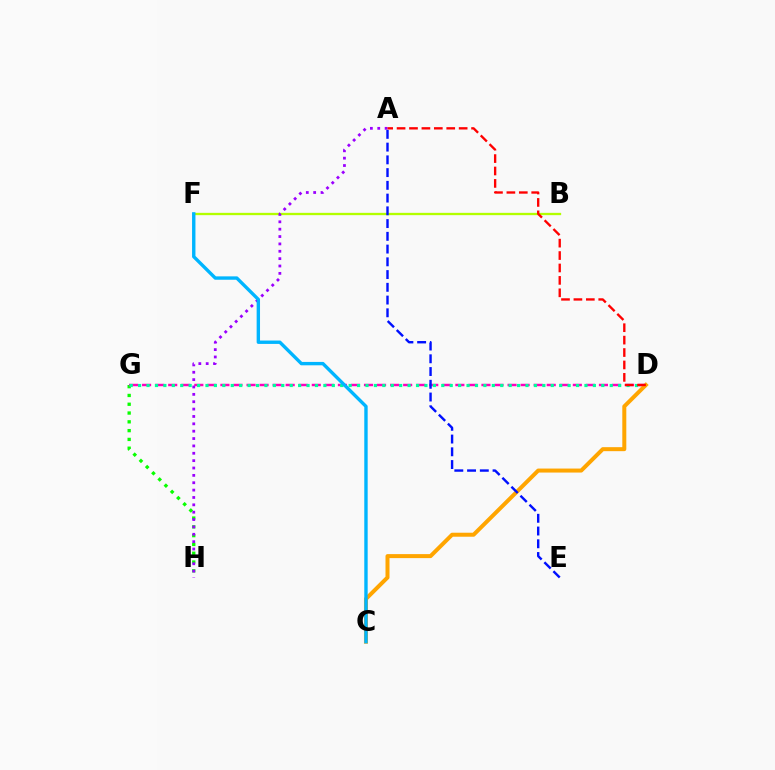{('G', 'H'): [{'color': '#08ff00', 'line_style': 'dotted', 'thickness': 2.39}], ('D', 'G'): [{'color': '#ff00bd', 'line_style': 'dashed', 'thickness': 1.77}, {'color': '#00ff9d', 'line_style': 'dotted', 'thickness': 2.29}], ('C', 'D'): [{'color': '#ffa500', 'line_style': 'solid', 'thickness': 2.88}], ('B', 'F'): [{'color': '#b3ff00', 'line_style': 'solid', 'thickness': 1.66}], ('A', 'H'): [{'color': '#9b00ff', 'line_style': 'dotted', 'thickness': 2.0}], ('A', 'D'): [{'color': '#ff0000', 'line_style': 'dashed', 'thickness': 1.69}], ('A', 'E'): [{'color': '#0010ff', 'line_style': 'dashed', 'thickness': 1.73}], ('C', 'F'): [{'color': '#00b5ff', 'line_style': 'solid', 'thickness': 2.43}]}